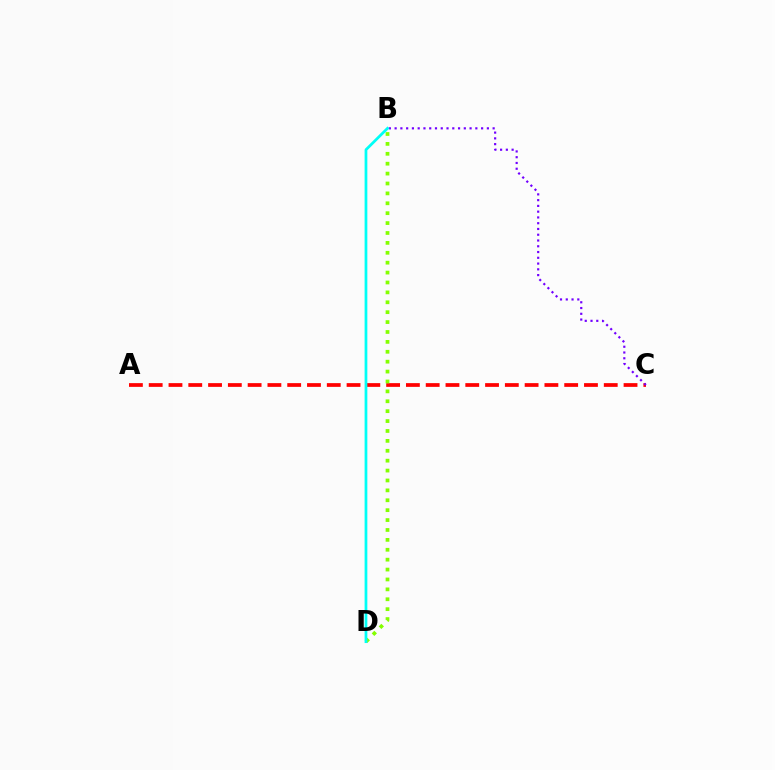{('A', 'C'): [{'color': '#ff0000', 'line_style': 'dashed', 'thickness': 2.69}], ('B', 'D'): [{'color': '#84ff00', 'line_style': 'dotted', 'thickness': 2.69}, {'color': '#00fff6', 'line_style': 'solid', 'thickness': 1.98}], ('B', 'C'): [{'color': '#7200ff', 'line_style': 'dotted', 'thickness': 1.57}]}